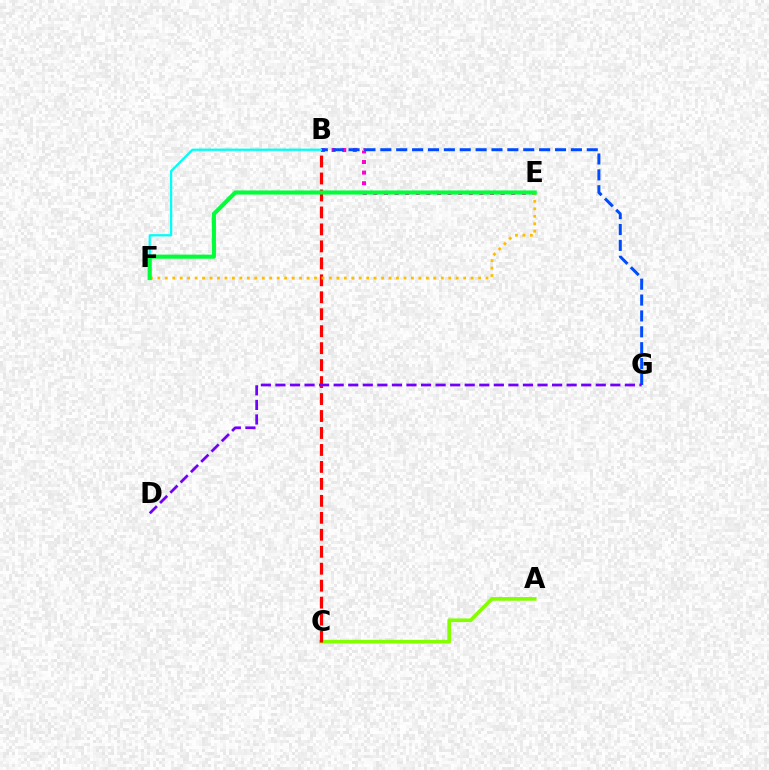{('B', 'E'): [{'color': '#ff00cf', 'line_style': 'dotted', 'thickness': 2.88}], ('A', 'C'): [{'color': '#84ff00', 'line_style': 'solid', 'thickness': 2.64}], ('B', 'G'): [{'color': '#004bff', 'line_style': 'dashed', 'thickness': 2.16}], ('B', 'F'): [{'color': '#00fff6', 'line_style': 'solid', 'thickness': 1.63}], ('B', 'C'): [{'color': '#ff0000', 'line_style': 'dashed', 'thickness': 2.3}], ('E', 'F'): [{'color': '#ffbd00', 'line_style': 'dotted', 'thickness': 2.03}, {'color': '#00ff39', 'line_style': 'solid', 'thickness': 2.97}], ('D', 'G'): [{'color': '#7200ff', 'line_style': 'dashed', 'thickness': 1.98}]}